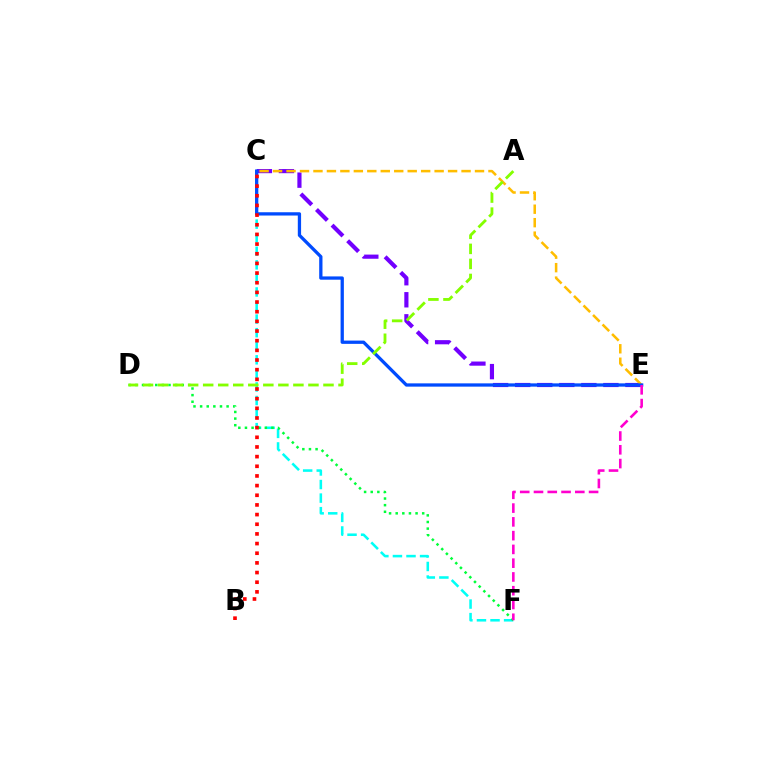{('C', 'F'): [{'color': '#00fff6', 'line_style': 'dashed', 'thickness': 1.84}], ('C', 'E'): [{'color': '#7200ff', 'line_style': 'dashed', 'thickness': 3.0}, {'color': '#ffbd00', 'line_style': 'dashed', 'thickness': 1.83}, {'color': '#004bff', 'line_style': 'solid', 'thickness': 2.36}], ('D', 'F'): [{'color': '#00ff39', 'line_style': 'dotted', 'thickness': 1.8}], ('E', 'F'): [{'color': '#ff00cf', 'line_style': 'dashed', 'thickness': 1.87}], ('B', 'C'): [{'color': '#ff0000', 'line_style': 'dotted', 'thickness': 2.62}], ('A', 'D'): [{'color': '#84ff00', 'line_style': 'dashed', 'thickness': 2.04}]}